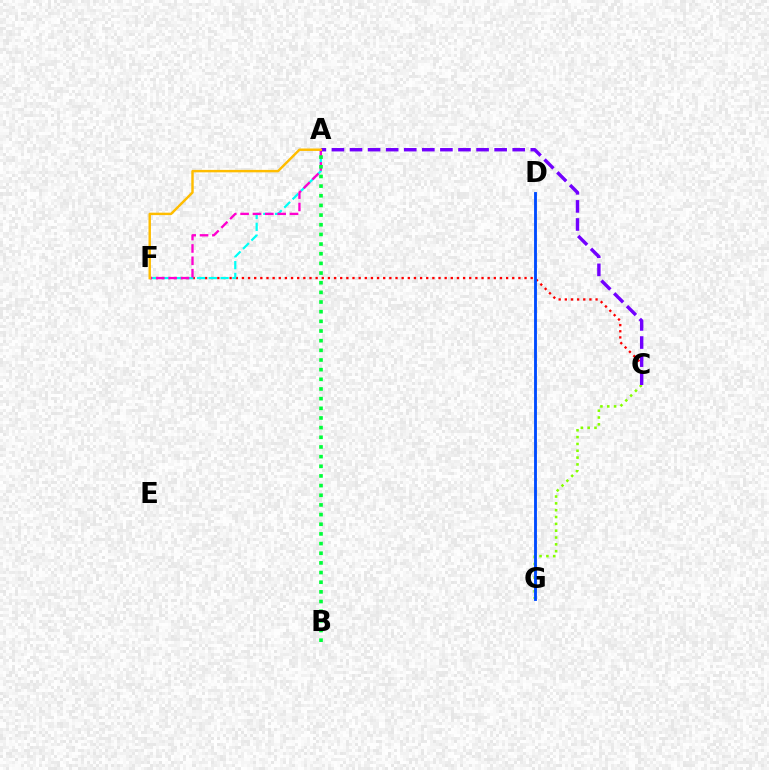{('C', 'G'): [{'color': '#84ff00', 'line_style': 'dotted', 'thickness': 1.86}], ('C', 'F'): [{'color': '#ff0000', 'line_style': 'dotted', 'thickness': 1.67}], ('A', 'F'): [{'color': '#00fff6', 'line_style': 'dashed', 'thickness': 1.6}, {'color': '#ff00cf', 'line_style': 'dashed', 'thickness': 1.68}, {'color': '#ffbd00', 'line_style': 'solid', 'thickness': 1.76}], ('A', 'B'): [{'color': '#00ff39', 'line_style': 'dotted', 'thickness': 2.62}], ('D', 'G'): [{'color': '#004bff', 'line_style': 'solid', 'thickness': 2.06}], ('A', 'C'): [{'color': '#7200ff', 'line_style': 'dashed', 'thickness': 2.46}]}